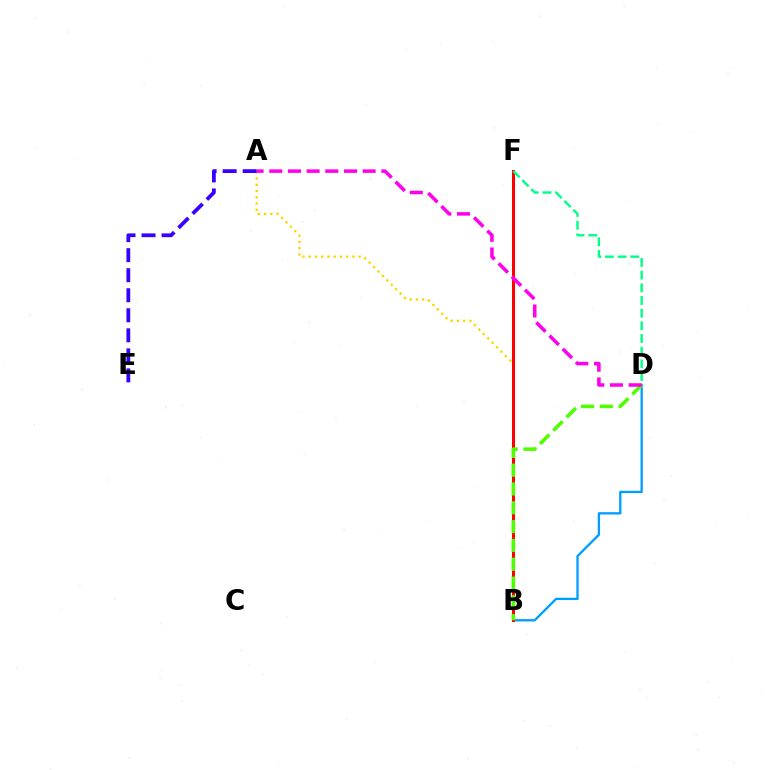{('B', 'D'): [{'color': '#009eff', 'line_style': 'solid', 'thickness': 1.67}, {'color': '#4fff00', 'line_style': 'dashed', 'thickness': 2.56}], ('A', 'B'): [{'color': '#ffd500', 'line_style': 'dotted', 'thickness': 1.7}], ('B', 'F'): [{'color': '#ff0000', 'line_style': 'solid', 'thickness': 2.19}], ('D', 'F'): [{'color': '#00ff86', 'line_style': 'dashed', 'thickness': 1.72}], ('A', 'D'): [{'color': '#ff00ed', 'line_style': 'dashed', 'thickness': 2.54}], ('A', 'E'): [{'color': '#3700ff', 'line_style': 'dashed', 'thickness': 2.72}]}